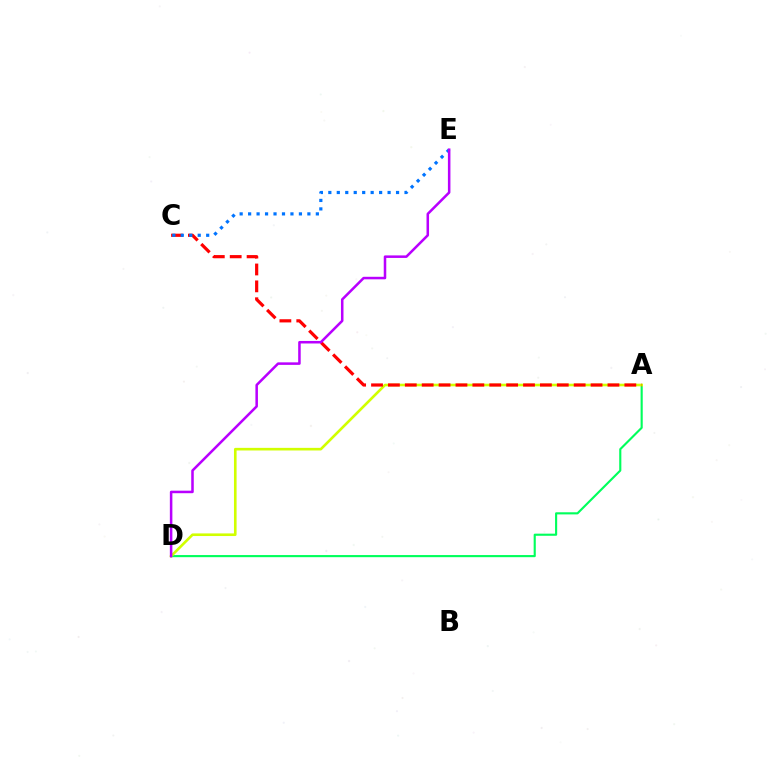{('A', 'D'): [{'color': '#00ff5c', 'line_style': 'solid', 'thickness': 1.53}, {'color': '#d1ff00', 'line_style': 'solid', 'thickness': 1.89}], ('A', 'C'): [{'color': '#ff0000', 'line_style': 'dashed', 'thickness': 2.29}], ('C', 'E'): [{'color': '#0074ff', 'line_style': 'dotted', 'thickness': 2.3}], ('D', 'E'): [{'color': '#b900ff', 'line_style': 'solid', 'thickness': 1.82}]}